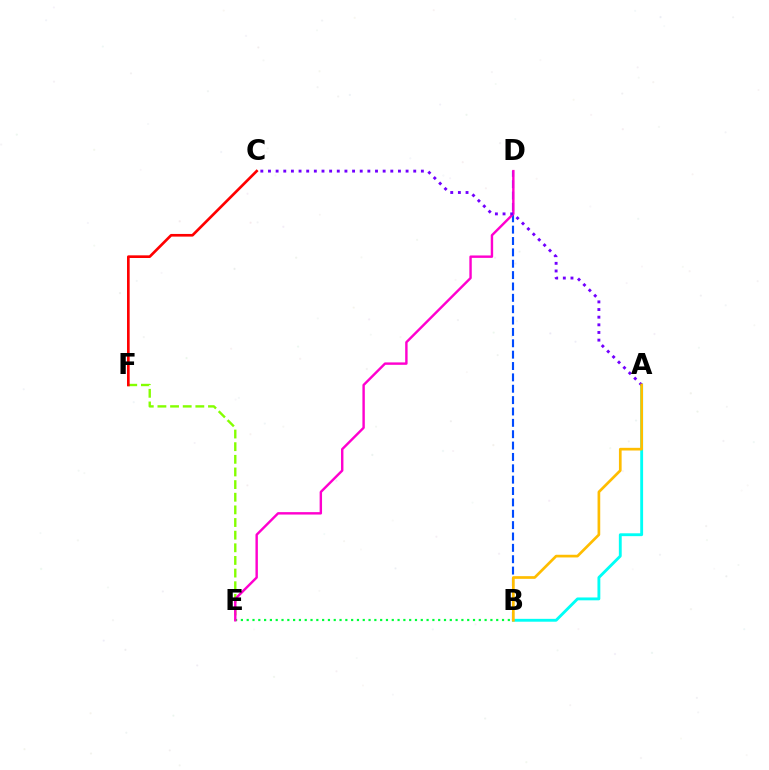{('E', 'F'): [{'color': '#84ff00', 'line_style': 'dashed', 'thickness': 1.72}], ('B', 'D'): [{'color': '#004bff', 'line_style': 'dashed', 'thickness': 1.54}], ('A', 'B'): [{'color': '#00fff6', 'line_style': 'solid', 'thickness': 2.06}, {'color': '#ffbd00', 'line_style': 'solid', 'thickness': 1.93}], ('C', 'F'): [{'color': '#ff0000', 'line_style': 'solid', 'thickness': 1.92}], ('B', 'E'): [{'color': '#00ff39', 'line_style': 'dotted', 'thickness': 1.58}], ('D', 'E'): [{'color': '#ff00cf', 'line_style': 'solid', 'thickness': 1.74}], ('A', 'C'): [{'color': '#7200ff', 'line_style': 'dotted', 'thickness': 2.08}]}